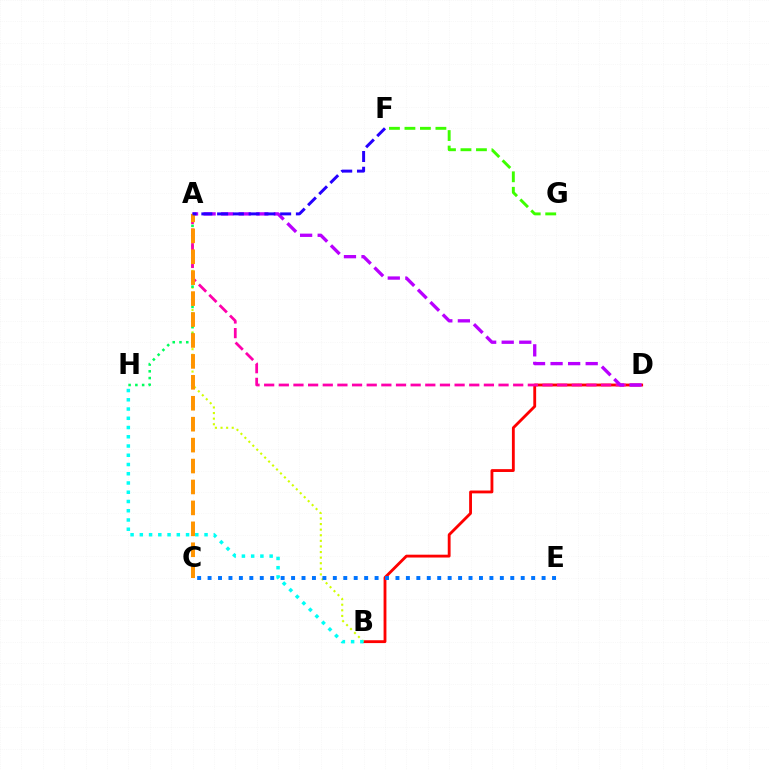{('B', 'D'): [{'color': '#ff0000', 'line_style': 'solid', 'thickness': 2.04}], ('A', 'B'): [{'color': '#d1ff00', 'line_style': 'dotted', 'thickness': 1.52}], ('A', 'H'): [{'color': '#00ff5c', 'line_style': 'dotted', 'thickness': 1.84}], ('B', 'H'): [{'color': '#00fff6', 'line_style': 'dotted', 'thickness': 2.51}], ('A', 'D'): [{'color': '#ff00ac', 'line_style': 'dashed', 'thickness': 1.99}, {'color': '#b900ff', 'line_style': 'dashed', 'thickness': 2.39}], ('A', 'C'): [{'color': '#ff9400', 'line_style': 'dashed', 'thickness': 2.84}], ('A', 'F'): [{'color': '#2500ff', 'line_style': 'dashed', 'thickness': 2.14}], ('F', 'G'): [{'color': '#3dff00', 'line_style': 'dashed', 'thickness': 2.1}], ('C', 'E'): [{'color': '#0074ff', 'line_style': 'dotted', 'thickness': 2.84}]}